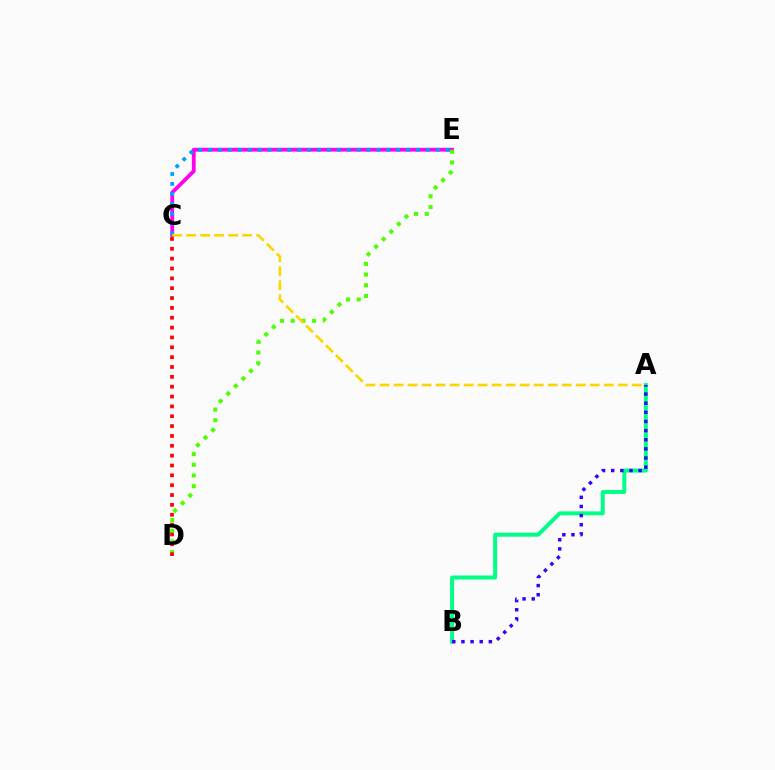{('C', 'E'): [{'color': '#ff00ed', 'line_style': 'solid', 'thickness': 2.72}, {'color': '#009eff', 'line_style': 'dotted', 'thickness': 2.69}], ('A', 'B'): [{'color': '#00ff86', 'line_style': 'solid', 'thickness': 2.87}, {'color': '#3700ff', 'line_style': 'dotted', 'thickness': 2.48}], ('D', 'E'): [{'color': '#4fff00', 'line_style': 'dotted', 'thickness': 2.91}], ('C', 'D'): [{'color': '#ff0000', 'line_style': 'dotted', 'thickness': 2.68}], ('A', 'C'): [{'color': '#ffd500', 'line_style': 'dashed', 'thickness': 1.9}]}